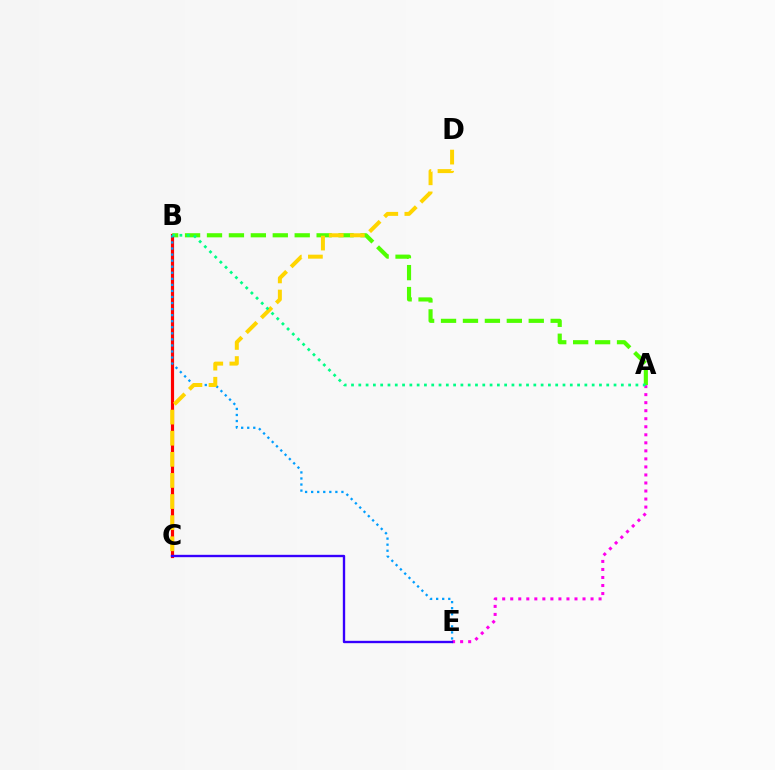{('A', 'B'): [{'color': '#4fff00', 'line_style': 'dashed', 'thickness': 2.98}, {'color': '#00ff86', 'line_style': 'dotted', 'thickness': 1.98}], ('B', 'C'): [{'color': '#ff0000', 'line_style': 'solid', 'thickness': 2.28}], ('A', 'E'): [{'color': '#ff00ed', 'line_style': 'dotted', 'thickness': 2.18}], ('B', 'E'): [{'color': '#009eff', 'line_style': 'dotted', 'thickness': 1.65}], ('C', 'D'): [{'color': '#ffd500', 'line_style': 'dashed', 'thickness': 2.87}], ('C', 'E'): [{'color': '#3700ff', 'line_style': 'solid', 'thickness': 1.7}]}